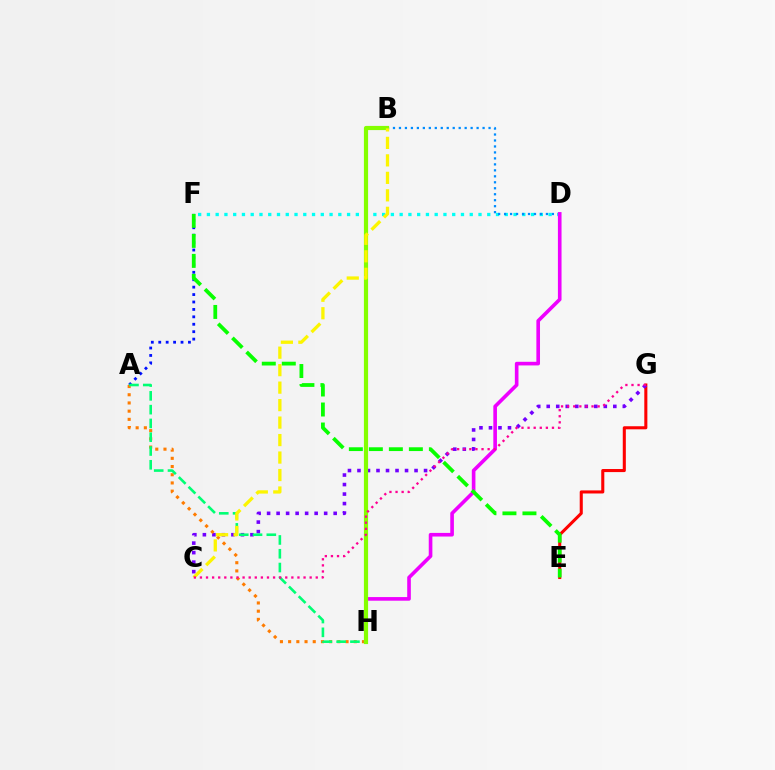{('D', 'F'): [{'color': '#00fff6', 'line_style': 'dotted', 'thickness': 2.38}], ('E', 'G'): [{'color': '#ff0000', 'line_style': 'solid', 'thickness': 2.21}], ('C', 'G'): [{'color': '#7200ff', 'line_style': 'dotted', 'thickness': 2.58}, {'color': '#ff0094', 'line_style': 'dotted', 'thickness': 1.66}], ('B', 'D'): [{'color': '#008cff', 'line_style': 'dotted', 'thickness': 1.62}], ('A', 'F'): [{'color': '#0010ff', 'line_style': 'dotted', 'thickness': 2.02}], ('D', 'H'): [{'color': '#ee00ff', 'line_style': 'solid', 'thickness': 2.61}], ('A', 'H'): [{'color': '#ff7c00', 'line_style': 'dotted', 'thickness': 2.23}, {'color': '#00ff74', 'line_style': 'dashed', 'thickness': 1.87}], ('E', 'F'): [{'color': '#08ff00', 'line_style': 'dashed', 'thickness': 2.72}], ('B', 'H'): [{'color': '#84ff00', 'line_style': 'solid', 'thickness': 3.0}], ('B', 'C'): [{'color': '#fcf500', 'line_style': 'dashed', 'thickness': 2.37}]}